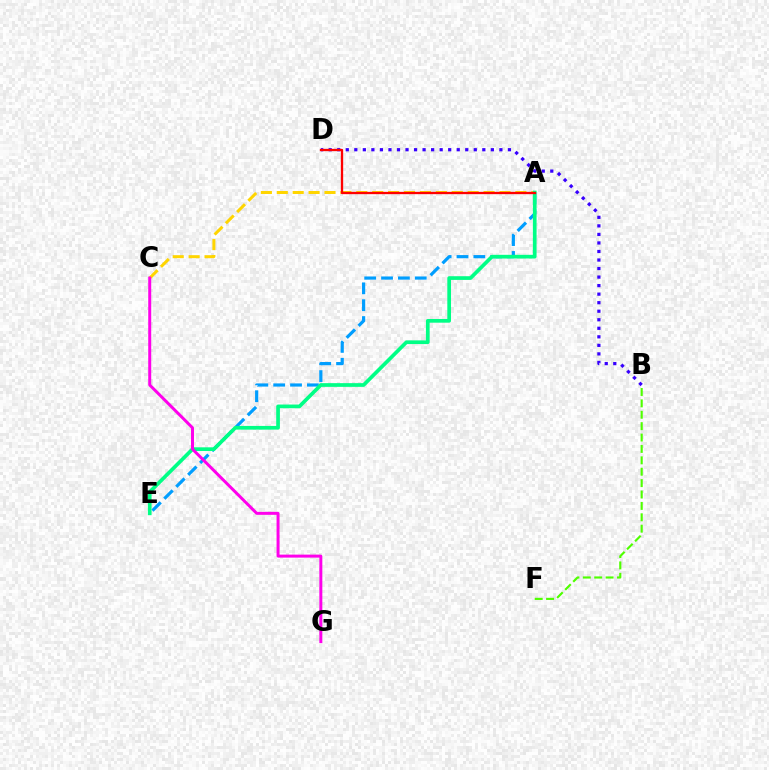{('B', 'D'): [{'color': '#3700ff', 'line_style': 'dotted', 'thickness': 2.32}], ('B', 'F'): [{'color': '#4fff00', 'line_style': 'dashed', 'thickness': 1.55}], ('A', 'C'): [{'color': '#ffd500', 'line_style': 'dashed', 'thickness': 2.16}], ('A', 'E'): [{'color': '#009eff', 'line_style': 'dashed', 'thickness': 2.29}, {'color': '#00ff86', 'line_style': 'solid', 'thickness': 2.66}], ('A', 'D'): [{'color': '#ff0000', 'line_style': 'solid', 'thickness': 1.66}], ('C', 'G'): [{'color': '#ff00ed', 'line_style': 'solid', 'thickness': 2.15}]}